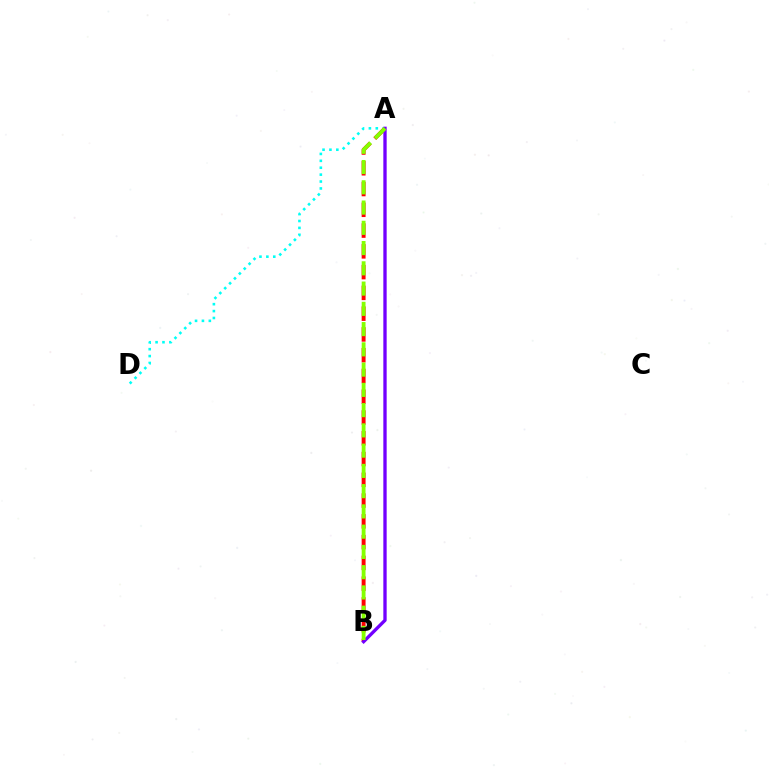{('A', 'D'): [{'color': '#00fff6', 'line_style': 'dotted', 'thickness': 1.88}], ('A', 'B'): [{'color': '#ff0000', 'line_style': 'dashed', 'thickness': 2.82}, {'color': '#7200ff', 'line_style': 'solid', 'thickness': 2.4}, {'color': '#84ff00', 'line_style': 'dashed', 'thickness': 2.75}]}